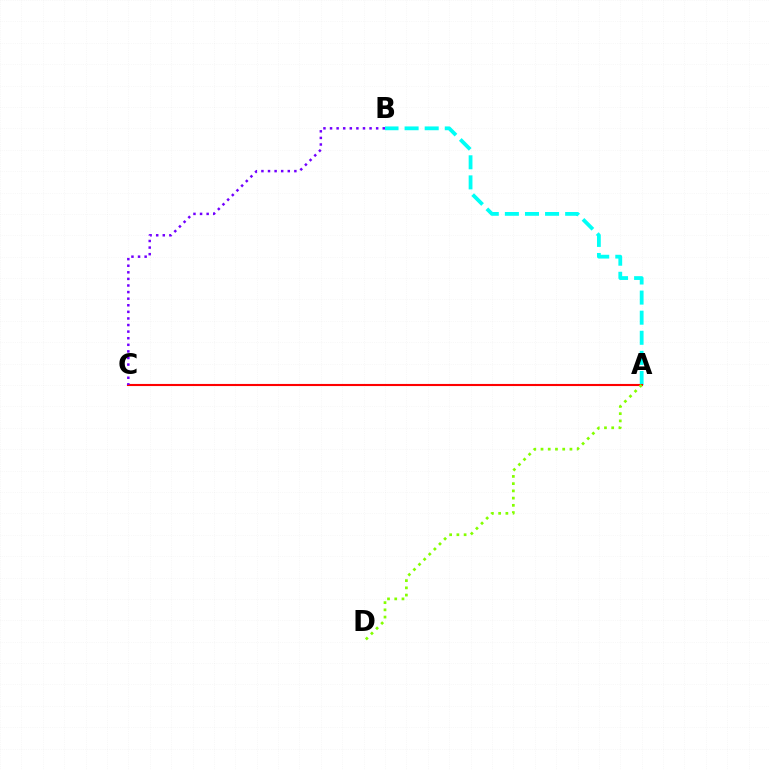{('A', 'B'): [{'color': '#00fff6', 'line_style': 'dashed', 'thickness': 2.73}], ('A', 'C'): [{'color': '#ff0000', 'line_style': 'solid', 'thickness': 1.52}], ('A', 'D'): [{'color': '#84ff00', 'line_style': 'dotted', 'thickness': 1.96}], ('B', 'C'): [{'color': '#7200ff', 'line_style': 'dotted', 'thickness': 1.79}]}